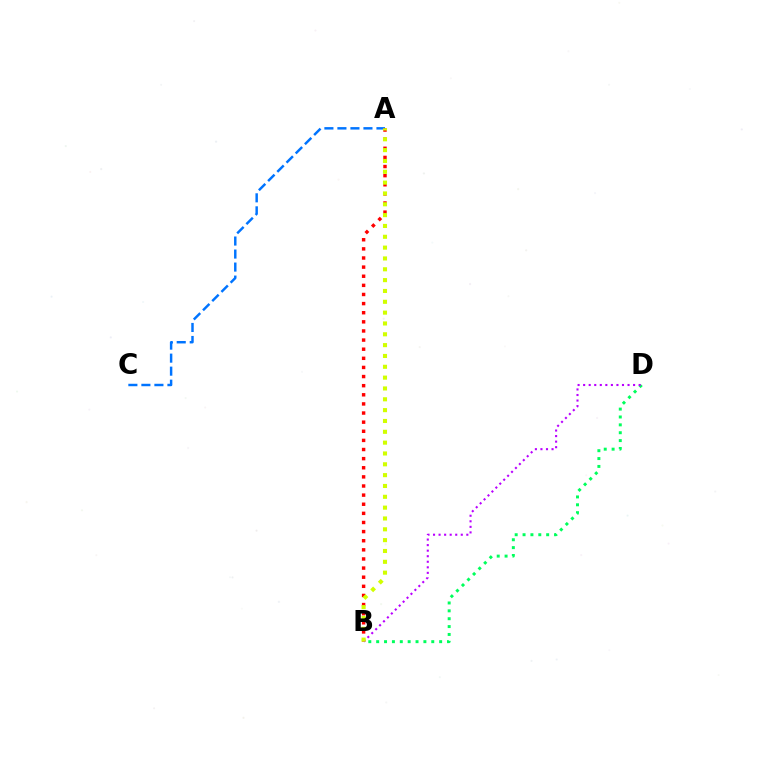{('A', 'C'): [{'color': '#0074ff', 'line_style': 'dashed', 'thickness': 1.77}], ('B', 'D'): [{'color': '#00ff5c', 'line_style': 'dotted', 'thickness': 2.14}, {'color': '#b900ff', 'line_style': 'dotted', 'thickness': 1.51}], ('A', 'B'): [{'color': '#ff0000', 'line_style': 'dotted', 'thickness': 2.48}, {'color': '#d1ff00', 'line_style': 'dotted', 'thickness': 2.94}]}